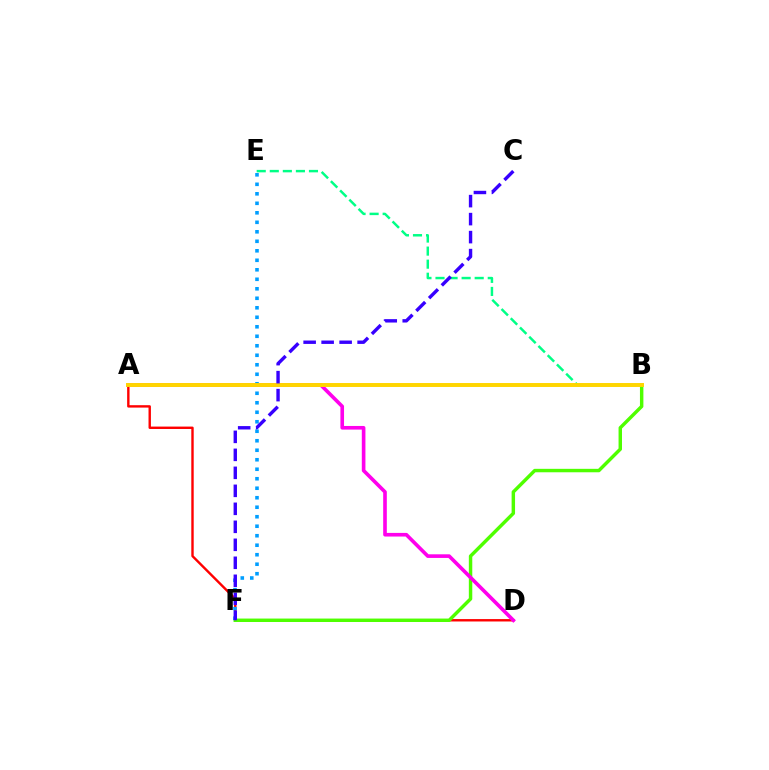{('A', 'D'): [{'color': '#ff0000', 'line_style': 'solid', 'thickness': 1.73}, {'color': '#ff00ed', 'line_style': 'solid', 'thickness': 2.61}], ('B', 'F'): [{'color': '#4fff00', 'line_style': 'solid', 'thickness': 2.48}], ('E', 'F'): [{'color': '#009eff', 'line_style': 'dotted', 'thickness': 2.58}], ('B', 'E'): [{'color': '#00ff86', 'line_style': 'dashed', 'thickness': 1.77}], ('A', 'B'): [{'color': '#ffd500', 'line_style': 'solid', 'thickness': 2.84}], ('C', 'F'): [{'color': '#3700ff', 'line_style': 'dashed', 'thickness': 2.44}]}